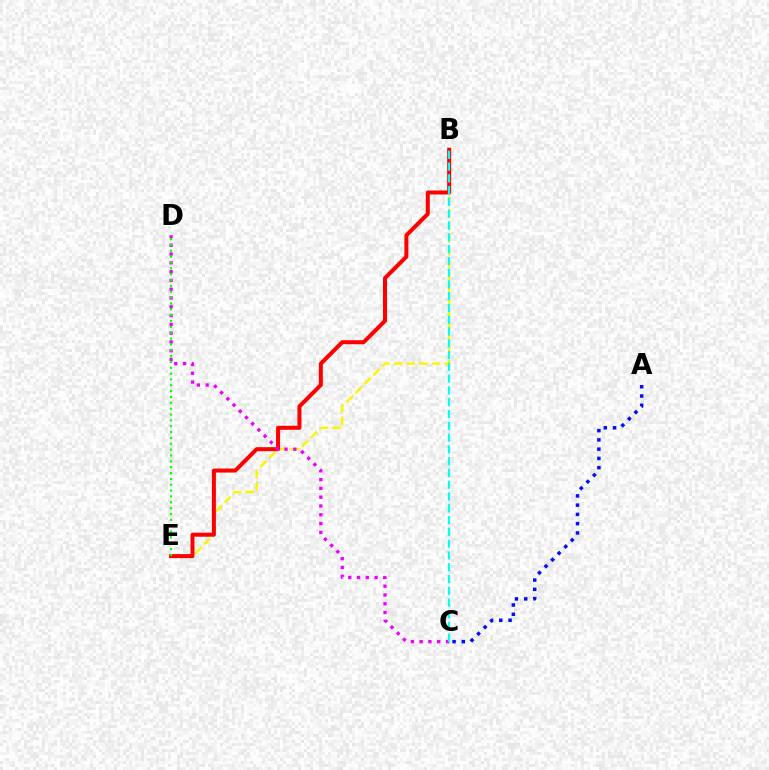{('B', 'E'): [{'color': '#fcf500', 'line_style': 'dashed', 'thickness': 1.71}, {'color': '#ff0000', 'line_style': 'solid', 'thickness': 2.89}], ('A', 'C'): [{'color': '#0010ff', 'line_style': 'dotted', 'thickness': 2.52}], ('C', 'D'): [{'color': '#ee00ff', 'line_style': 'dotted', 'thickness': 2.39}], ('B', 'C'): [{'color': '#00fff6', 'line_style': 'dashed', 'thickness': 1.6}], ('D', 'E'): [{'color': '#08ff00', 'line_style': 'dotted', 'thickness': 1.59}]}